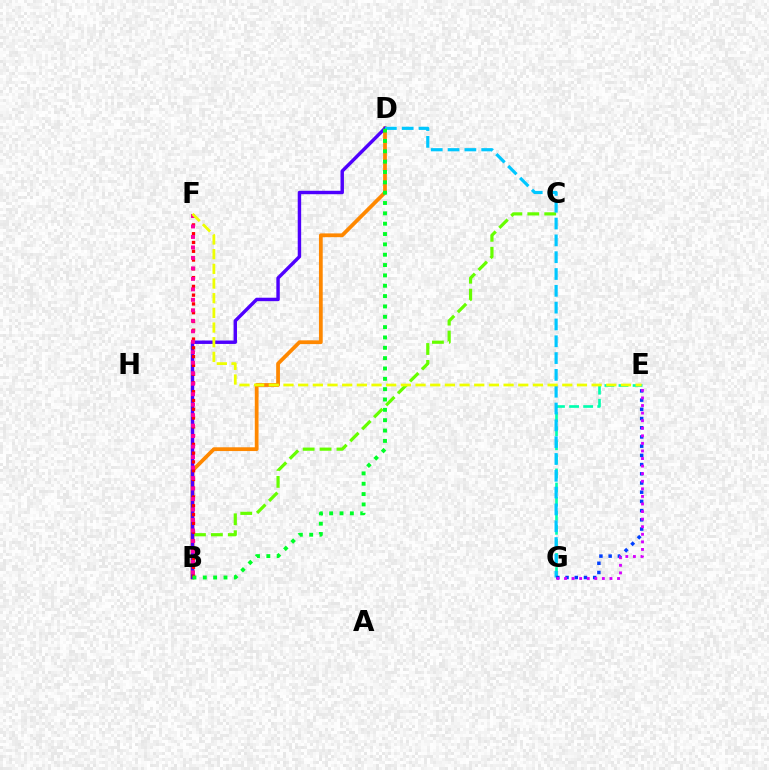{('E', 'G'): [{'color': '#00ffaf', 'line_style': 'dashed', 'thickness': 1.91}, {'color': '#003fff', 'line_style': 'dotted', 'thickness': 2.5}, {'color': '#d600ff', 'line_style': 'dotted', 'thickness': 2.06}], ('B', 'C'): [{'color': '#66ff00', 'line_style': 'dashed', 'thickness': 2.3}], ('B', 'D'): [{'color': '#ff8800', 'line_style': 'solid', 'thickness': 2.71}, {'color': '#4f00ff', 'line_style': 'solid', 'thickness': 2.47}, {'color': '#00ff27', 'line_style': 'dotted', 'thickness': 2.81}], ('B', 'F'): [{'color': '#ff0000', 'line_style': 'dotted', 'thickness': 2.38}, {'color': '#ff00a0', 'line_style': 'dotted', 'thickness': 2.85}], ('D', 'G'): [{'color': '#00c7ff', 'line_style': 'dashed', 'thickness': 2.28}], ('E', 'F'): [{'color': '#eeff00', 'line_style': 'dashed', 'thickness': 1.99}]}